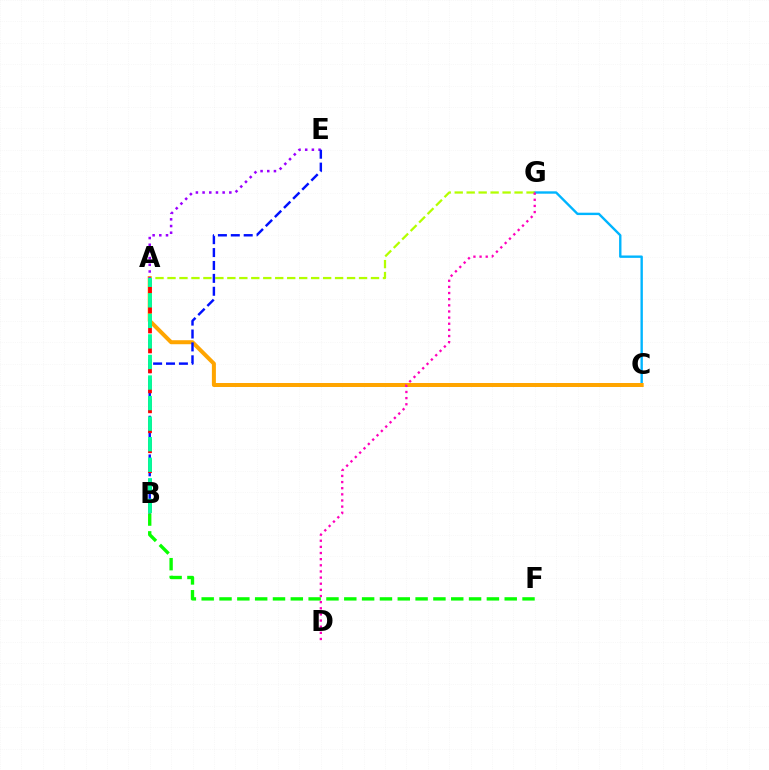{('C', 'G'): [{'color': '#00b5ff', 'line_style': 'solid', 'thickness': 1.72}], ('A', 'C'): [{'color': '#ffa500', 'line_style': 'solid', 'thickness': 2.88}], ('A', 'G'): [{'color': '#b3ff00', 'line_style': 'dashed', 'thickness': 1.63}], ('D', 'G'): [{'color': '#ff00bd', 'line_style': 'dotted', 'thickness': 1.67}], ('A', 'E'): [{'color': '#9b00ff', 'line_style': 'dotted', 'thickness': 1.82}], ('B', 'F'): [{'color': '#08ff00', 'line_style': 'dashed', 'thickness': 2.42}], ('B', 'E'): [{'color': '#0010ff', 'line_style': 'dashed', 'thickness': 1.75}], ('A', 'B'): [{'color': '#ff0000', 'line_style': 'dashed', 'thickness': 2.71}, {'color': '#00ff9d', 'line_style': 'dashed', 'thickness': 2.79}]}